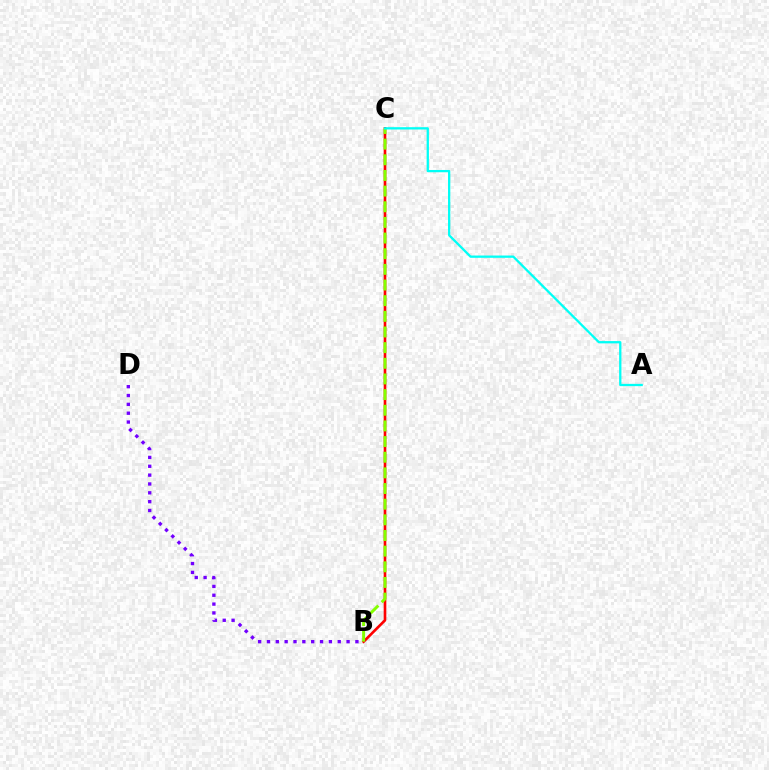{('B', 'D'): [{'color': '#7200ff', 'line_style': 'dotted', 'thickness': 2.4}], ('B', 'C'): [{'color': '#ff0000', 'line_style': 'solid', 'thickness': 1.9}, {'color': '#84ff00', 'line_style': 'dashed', 'thickness': 2.13}], ('A', 'C'): [{'color': '#00fff6', 'line_style': 'solid', 'thickness': 1.64}]}